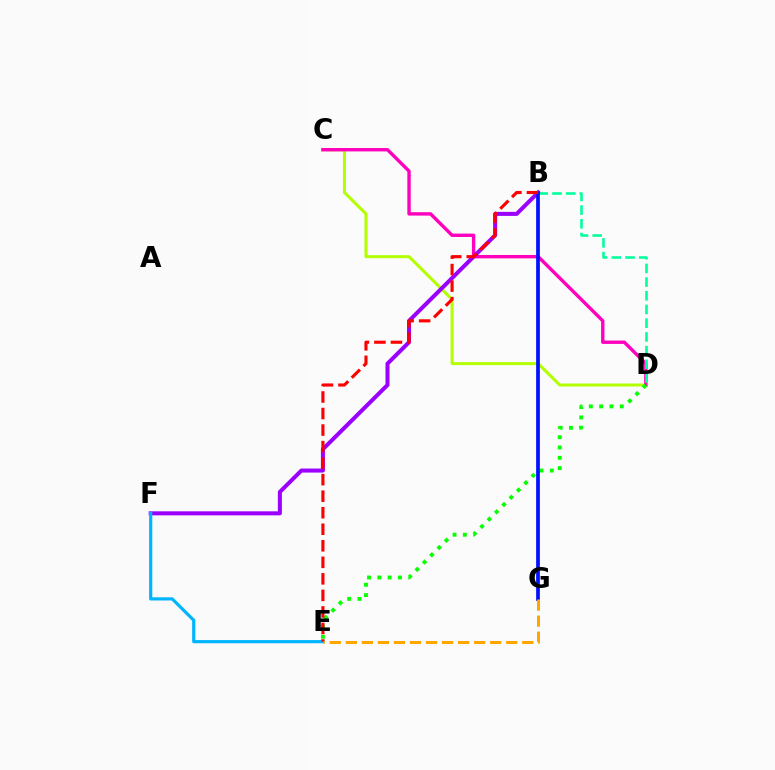{('C', 'D'): [{'color': '#b3ff00', 'line_style': 'solid', 'thickness': 2.17}, {'color': '#ff00bd', 'line_style': 'solid', 'thickness': 2.44}], ('B', 'F'): [{'color': '#9b00ff', 'line_style': 'solid', 'thickness': 2.9}], ('E', 'F'): [{'color': '#00b5ff', 'line_style': 'solid', 'thickness': 2.29}], ('B', 'D'): [{'color': '#00ff9d', 'line_style': 'dashed', 'thickness': 1.86}], ('D', 'E'): [{'color': '#08ff00', 'line_style': 'dotted', 'thickness': 2.8}], ('B', 'G'): [{'color': '#0010ff', 'line_style': 'solid', 'thickness': 2.68}], ('B', 'E'): [{'color': '#ff0000', 'line_style': 'dashed', 'thickness': 2.25}], ('E', 'G'): [{'color': '#ffa500', 'line_style': 'dashed', 'thickness': 2.18}]}